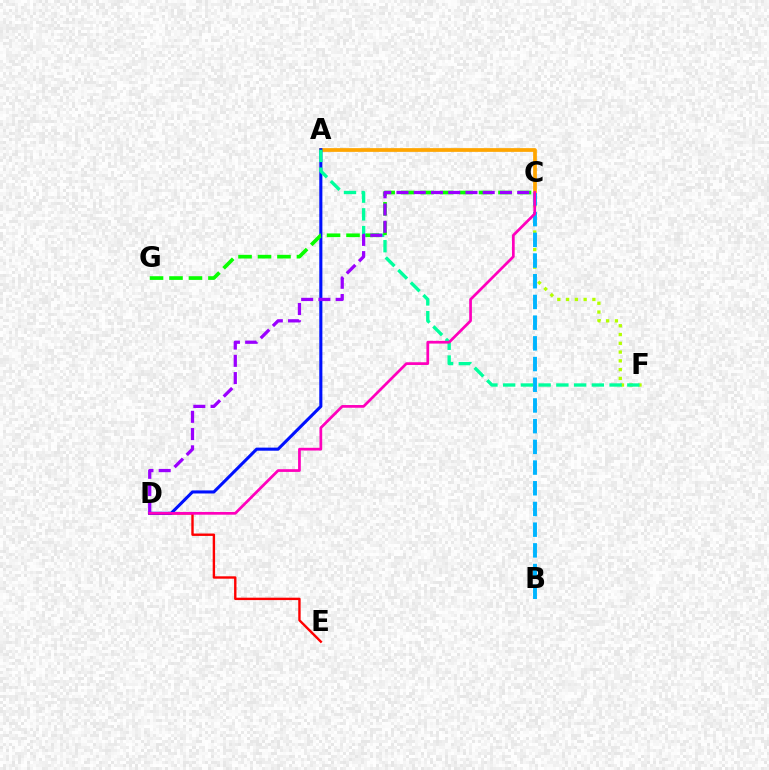{('D', 'E'): [{'color': '#ff0000', 'line_style': 'solid', 'thickness': 1.72}], ('A', 'C'): [{'color': '#ffa500', 'line_style': 'solid', 'thickness': 2.69}], ('C', 'F'): [{'color': '#b3ff00', 'line_style': 'dotted', 'thickness': 2.38}], ('A', 'D'): [{'color': '#0010ff', 'line_style': 'solid', 'thickness': 2.22}], ('A', 'F'): [{'color': '#00ff9d', 'line_style': 'dashed', 'thickness': 2.41}], ('B', 'C'): [{'color': '#00b5ff', 'line_style': 'dashed', 'thickness': 2.81}], ('C', 'G'): [{'color': '#08ff00', 'line_style': 'dashed', 'thickness': 2.65}], ('C', 'D'): [{'color': '#9b00ff', 'line_style': 'dashed', 'thickness': 2.34}, {'color': '#ff00bd', 'line_style': 'solid', 'thickness': 1.96}]}